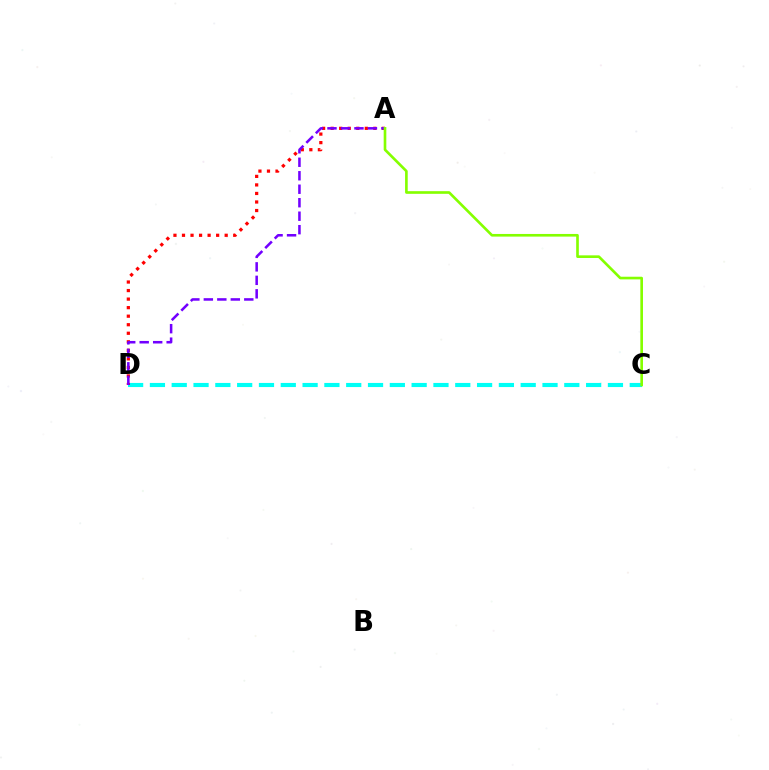{('C', 'D'): [{'color': '#00fff6', 'line_style': 'dashed', 'thickness': 2.96}], ('A', 'D'): [{'color': '#ff0000', 'line_style': 'dotted', 'thickness': 2.32}, {'color': '#7200ff', 'line_style': 'dashed', 'thickness': 1.83}], ('A', 'C'): [{'color': '#84ff00', 'line_style': 'solid', 'thickness': 1.9}]}